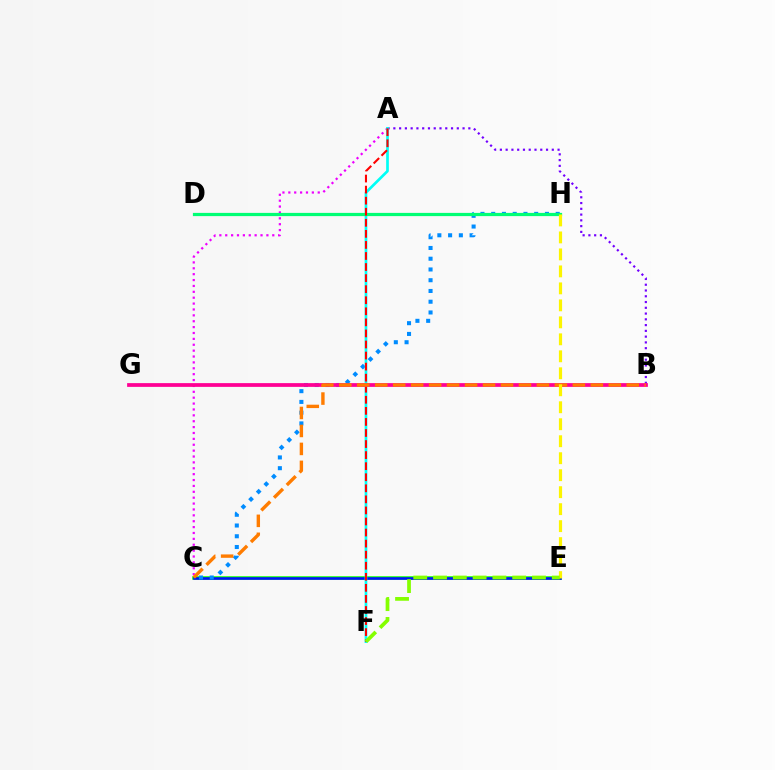{('C', 'E'): [{'color': '#08ff00', 'line_style': 'solid', 'thickness': 2.52}, {'color': '#0010ff', 'line_style': 'solid', 'thickness': 1.84}], ('A', 'B'): [{'color': '#7200ff', 'line_style': 'dotted', 'thickness': 1.57}], ('C', 'H'): [{'color': '#008cff', 'line_style': 'dotted', 'thickness': 2.92}], ('A', 'C'): [{'color': '#ee00ff', 'line_style': 'dotted', 'thickness': 1.6}], ('A', 'F'): [{'color': '#00fff6', 'line_style': 'solid', 'thickness': 1.94}, {'color': '#ff0000', 'line_style': 'dashed', 'thickness': 1.5}], ('D', 'H'): [{'color': '#00ff74', 'line_style': 'solid', 'thickness': 2.32}], ('B', 'G'): [{'color': '#ff0094', 'line_style': 'solid', 'thickness': 2.7}], ('B', 'C'): [{'color': '#ff7c00', 'line_style': 'dashed', 'thickness': 2.44}], ('E', 'H'): [{'color': '#fcf500', 'line_style': 'dashed', 'thickness': 2.31}], ('E', 'F'): [{'color': '#84ff00', 'line_style': 'dashed', 'thickness': 2.69}]}